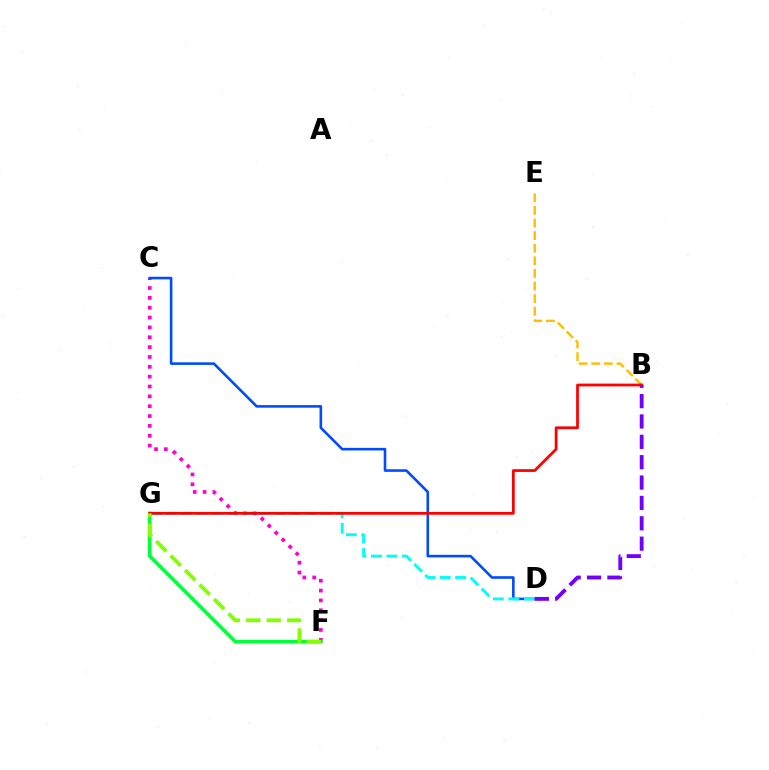{('B', 'E'): [{'color': '#ffbd00', 'line_style': 'dashed', 'thickness': 1.71}], ('C', 'F'): [{'color': '#ff00cf', 'line_style': 'dotted', 'thickness': 2.68}], ('F', 'G'): [{'color': '#00ff39', 'line_style': 'solid', 'thickness': 2.58}, {'color': '#84ff00', 'line_style': 'dashed', 'thickness': 2.78}], ('C', 'D'): [{'color': '#004bff', 'line_style': 'solid', 'thickness': 1.87}], ('D', 'G'): [{'color': '#00fff6', 'line_style': 'dashed', 'thickness': 2.11}], ('B', 'G'): [{'color': '#ff0000', 'line_style': 'solid', 'thickness': 1.99}], ('B', 'D'): [{'color': '#7200ff', 'line_style': 'dashed', 'thickness': 2.77}]}